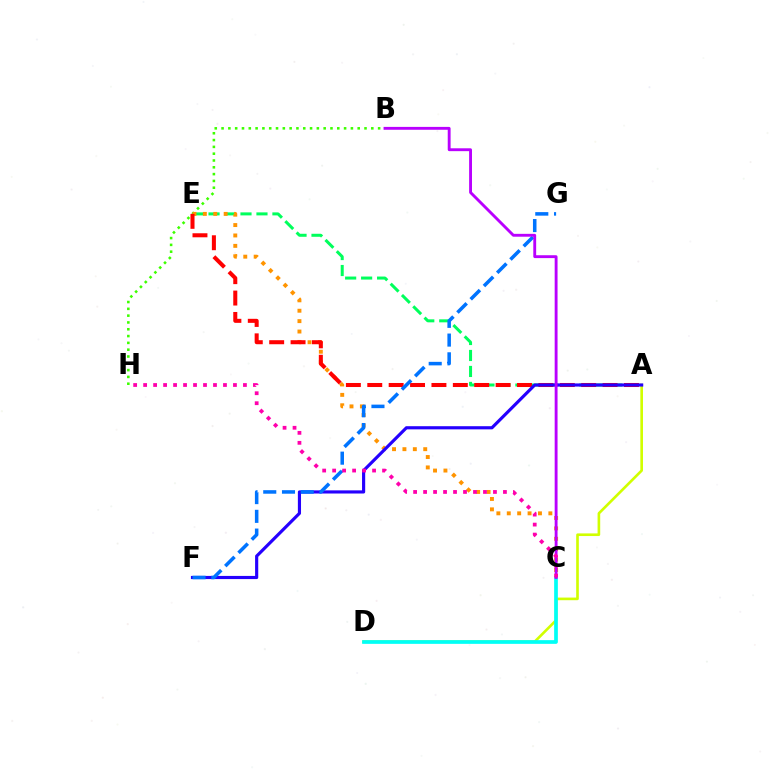{('B', 'H'): [{'color': '#3dff00', 'line_style': 'dotted', 'thickness': 1.85}], ('A', 'E'): [{'color': '#00ff5c', 'line_style': 'dashed', 'thickness': 2.17}, {'color': '#ff0000', 'line_style': 'dashed', 'thickness': 2.91}], ('C', 'E'): [{'color': '#ff9400', 'line_style': 'dotted', 'thickness': 2.83}], ('A', 'D'): [{'color': '#d1ff00', 'line_style': 'solid', 'thickness': 1.9}], ('A', 'F'): [{'color': '#2500ff', 'line_style': 'solid', 'thickness': 2.27}], ('F', 'G'): [{'color': '#0074ff', 'line_style': 'dashed', 'thickness': 2.55}], ('C', 'D'): [{'color': '#00fff6', 'line_style': 'solid', 'thickness': 2.67}], ('B', 'C'): [{'color': '#b900ff', 'line_style': 'solid', 'thickness': 2.07}], ('C', 'H'): [{'color': '#ff00ac', 'line_style': 'dotted', 'thickness': 2.71}]}